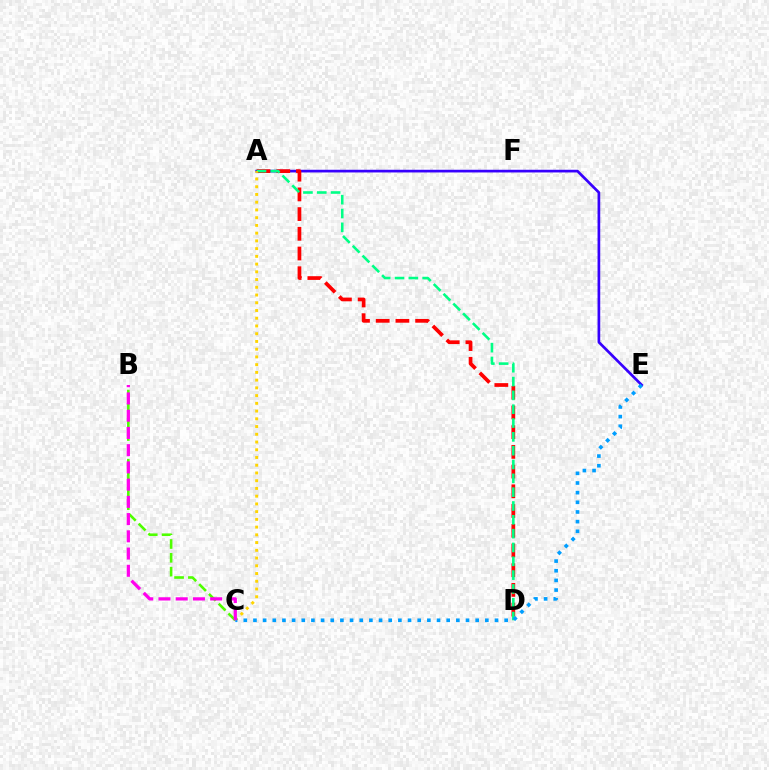{('A', 'E'): [{'color': '#3700ff', 'line_style': 'solid', 'thickness': 1.94}], ('B', 'C'): [{'color': '#4fff00', 'line_style': 'dashed', 'thickness': 1.88}, {'color': '#ff00ed', 'line_style': 'dashed', 'thickness': 2.34}], ('A', 'D'): [{'color': '#ff0000', 'line_style': 'dashed', 'thickness': 2.68}, {'color': '#00ff86', 'line_style': 'dashed', 'thickness': 1.88}], ('A', 'C'): [{'color': '#ffd500', 'line_style': 'dotted', 'thickness': 2.1}], ('C', 'E'): [{'color': '#009eff', 'line_style': 'dotted', 'thickness': 2.63}]}